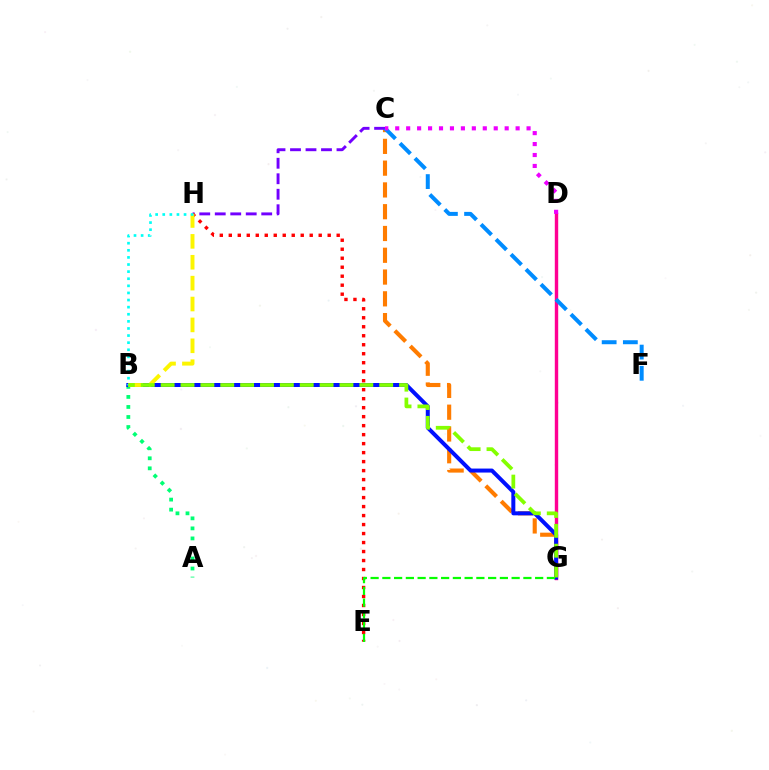{('C', 'G'): [{'color': '#ff7c00', 'line_style': 'dashed', 'thickness': 2.96}], ('A', 'B'): [{'color': '#00ff74', 'line_style': 'dotted', 'thickness': 2.73}], ('D', 'G'): [{'color': '#ff0094', 'line_style': 'solid', 'thickness': 2.45}], ('B', 'G'): [{'color': '#0010ff', 'line_style': 'solid', 'thickness': 2.88}, {'color': '#84ff00', 'line_style': 'dashed', 'thickness': 2.7}], ('C', 'H'): [{'color': '#7200ff', 'line_style': 'dashed', 'thickness': 2.1}], ('E', 'H'): [{'color': '#ff0000', 'line_style': 'dotted', 'thickness': 2.44}], ('B', 'H'): [{'color': '#fcf500', 'line_style': 'dashed', 'thickness': 2.84}, {'color': '#00fff6', 'line_style': 'dotted', 'thickness': 1.93}], ('C', 'F'): [{'color': '#008cff', 'line_style': 'dashed', 'thickness': 2.88}], ('C', 'D'): [{'color': '#ee00ff', 'line_style': 'dotted', 'thickness': 2.97}], ('E', 'G'): [{'color': '#08ff00', 'line_style': 'dashed', 'thickness': 1.6}]}